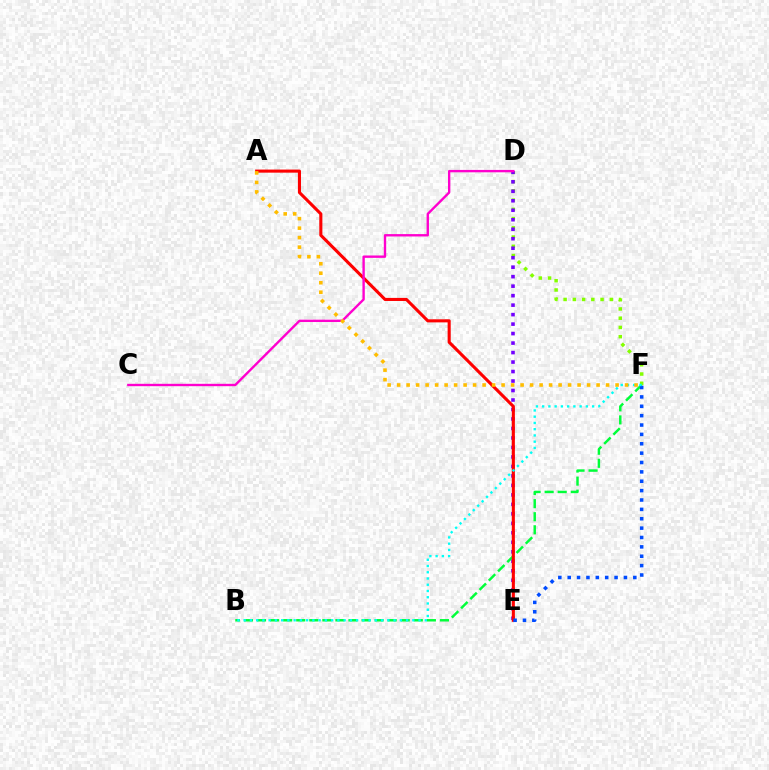{('D', 'F'): [{'color': '#84ff00', 'line_style': 'dotted', 'thickness': 2.51}], ('B', 'F'): [{'color': '#00ff39', 'line_style': 'dashed', 'thickness': 1.77}, {'color': '#00fff6', 'line_style': 'dotted', 'thickness': 1.7}], ('D', 'E'): [{'color': '#7200ff', 'line_style': 'dotted', 'thickness': 2.58}], ('A', 'E'): [{'color': '#ff0000', 'line_style': 'solid', 'thickness': 2.22}], ('E', 'F'): [{'color': '#004bff', 'line_style': 'dotted', 'thickness': 2.55}], ('C', 'D'): [{'color': '#ff00cf', 'line_style': 'solid', 'thickness': 1.71}], ('A', 'F'): [{'color': '#ffbd00', 'line_style': 'dotted', 'thickness': 2.58}]}